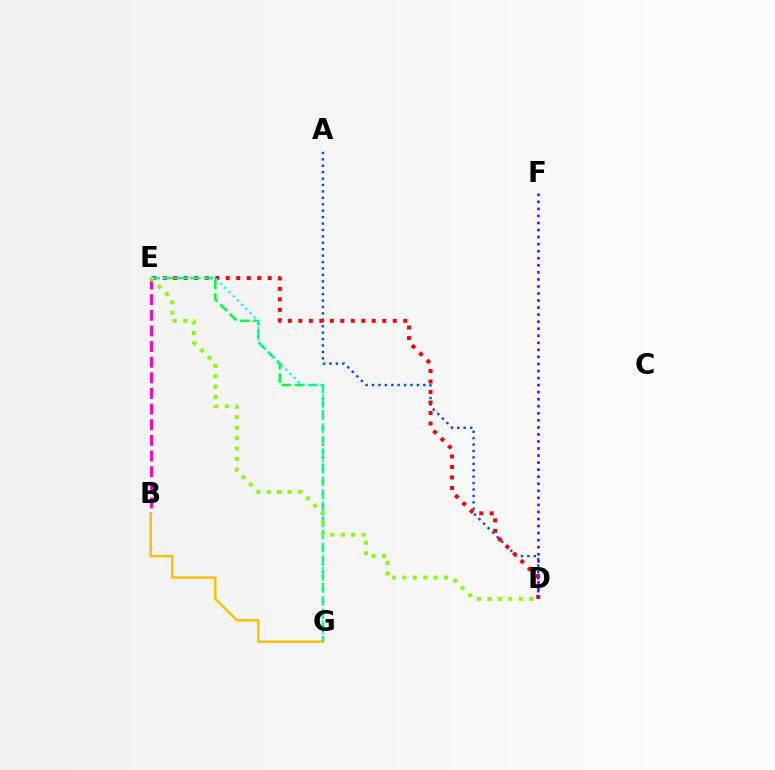{('B', 'G'): [{'color': '#ffbd00', 'line_style': 'solid', 'thickness': 1.75}], ('A', 'D'): [{'color': '#004bff', 'line_style': 'dotted', 'thickness': 1.74}], ('D', 'E'): [{'color': '#ff0000', 'line_style': 'dotted', 'thickness': 2.85}, {'color': '#84ff00', 'line_style': 'dotted', 'thickness': 2.83}], ('B', 'E'): [{'color': '#ff00cf', 'line_style': 'dashed', 'thickness': 2.13}], ('E', 'G'): [{'color': '#00ff39', 'line_style': 'dashed', 'thickness': 1.81}, {'color': '#00fff6', 'line_style': 'dotted', 'thickness': 1.62}], ('D', 'F'): [{'color': '#7200ff', 'line_style': 'dotted', 'thickness': 1.91}]}